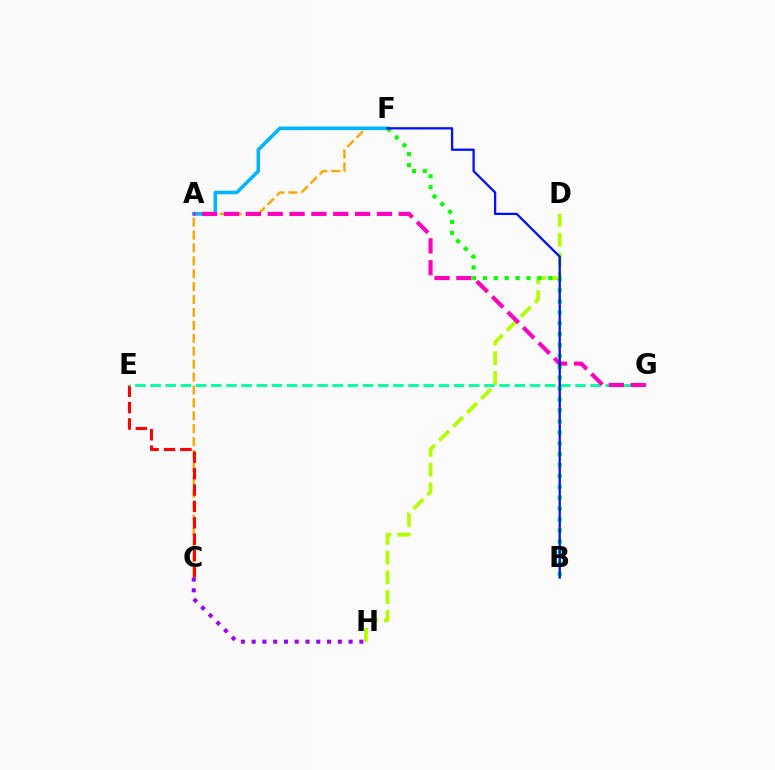{('C', 'H'): [{'color': '#9b00ff', 'line_style': 'dotted', 'thickness': 2.93}], ('C', 'F'): [{'color': '#ffa500', 'line_style': 'dashed', 'thickness': 1.75}], ('D', 'H'): [{'color': '#b3ff00', 'line_style': 'dashed', 'thickness': 2.68}], ('C', 'E'): [{'color': '#ff0000', 'line_style': 'dashed', 'thickness': 2.23}], ('A', 'F'): [{'color': '#00b5ff', 'line_style': 'solid', 'thickness': 2.58}], ('E', 'G'): [{'color': '#00ff9d', 'line_style': 'dashed', 'thickness': 2.06}], ('A', 'G'): [{'color': '#ff00bd', 'line_style': 'dashed', 'thickness': 2.97}], ('B', 'F'): [{'color': '#08ff00', 'line_style': 'dotted', 'thickness': 2.96}, {'color': '#0010ff', 'line_style': 'solid', 'thickness': 1.64}]}